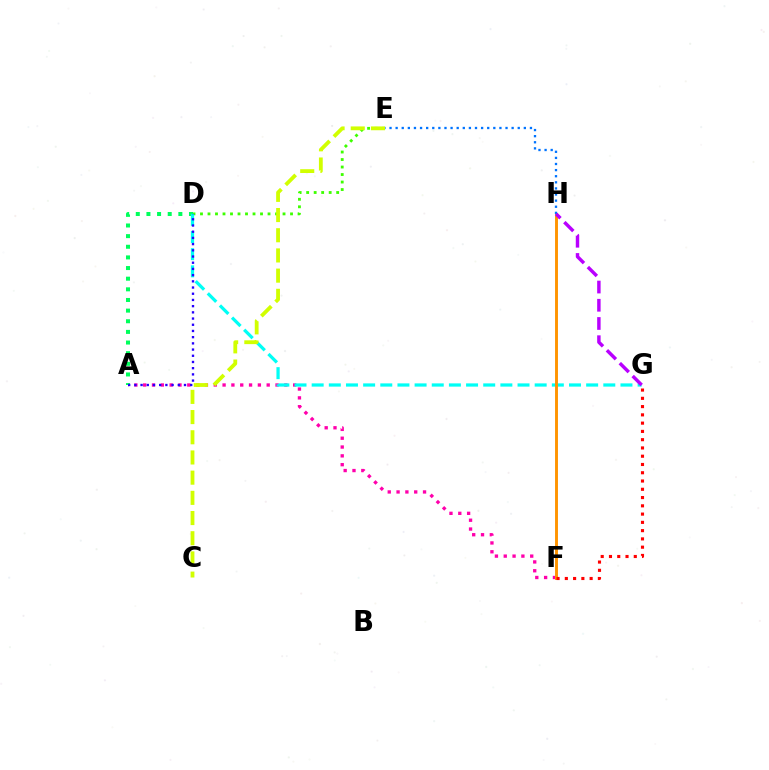{('D', 'E'): [{'color': '#3dff00', 'line_style': 'dotted', 'thickness': 2.04}], ('A', 'F'): [{'color': '#ff00ac', 'line_style': 'dotted', 'thickness': 2.4}], ('A', 'D'): [{'color': '#00ff5c', 'line_style': 'dotted', 'thickness': 2.89}, {'color': '#2500ff', 'line_style': 'dotted', 'thickness': 1.69}], ('D', 'G'): [{'color': '#00fff6', 'line_style': 'dashed', 'thickness': 2.33}], ('F', 'H'): [{'color': '#ff9400', 'line_style': 'solid', 'thickness': 2.1}], ('E', 'H'): [{'color': '#0074ff', 'line_style': 'dotted', 'thickness': 1.66}], ('C', 'E'): [{'color': '#d1ff00', 'line_style': 'dashed', 'thickness': 2.74}], ('F', 'G'): [{'color': '#ff0000', 'line_style': 'dotted', 'thickness': 2.25}], ('G', 'H'): [{'color': '#b900ff', 'line_style': 'dashed', 'thickness': 2.48}]}